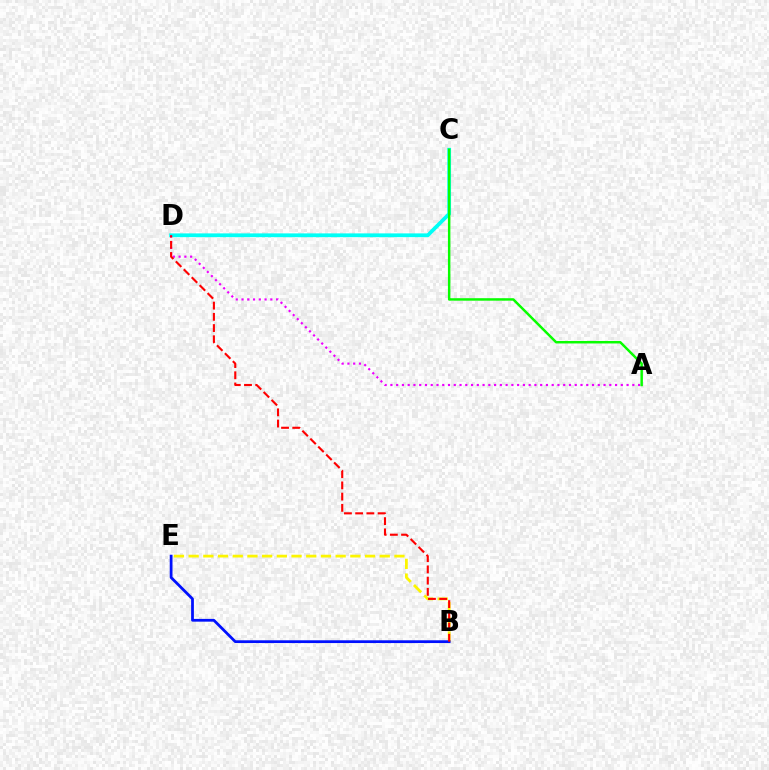{('C', 'D'): [{'color': '#00fff6', 'line_style': 'solid', 'thickness': 2.72}], ('A', 'D'): [{'color': '#ee00ff', 'line_style': 'dotted', 'thickness': 1.56}], ('B', 'E'): [{'color': '#fcf500', 'line_style': 'dashed', 'thickness': 2.0}, {'color': '#0010ff', 'line_style': 'solid', 'thickness': 1.99}], ('A', 'C'): [{'color': '#08ff00', 'line_style': 'solid', 'thickness': 1.78}], ('B', 'D'): [{'color': '#ff0000', 'line_style': 'dashed', 'thickness': 1.52}]}